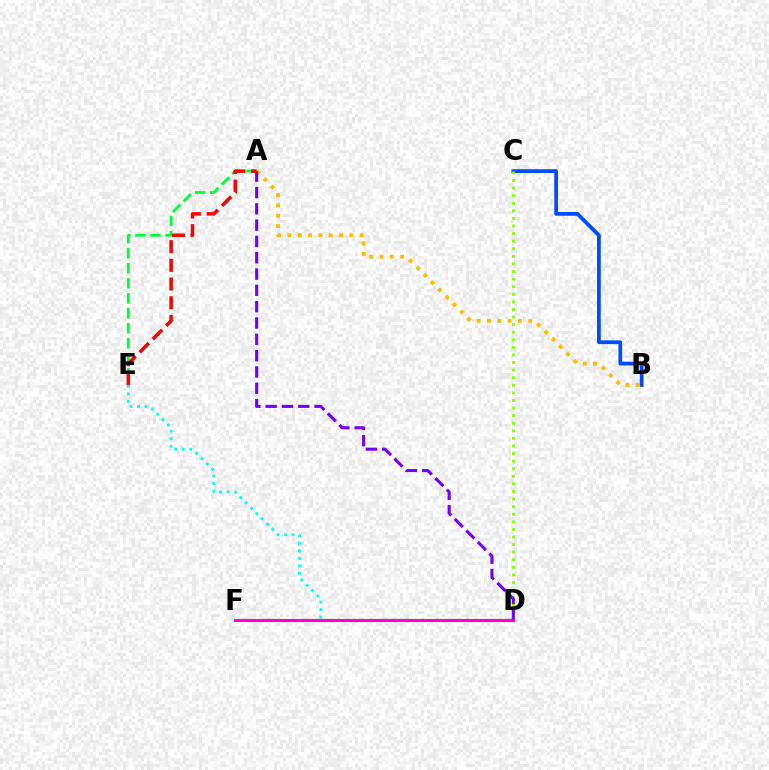{('D', 'E'): [{'color': '#00fff6', 'line_style': 'dotted', 'thickness': 2.04}], ('B', 'C'): [{'color': '#004bff', 'line_style': 'solid', 'thickness': 2.69}], ('A', 'E'): [{'color': '#00ff39', 'line_style': 'dashed', 'thickness': 2.04}, {'color': '#ff0000', 'line_style': 'dashed', 'thickness': 2.54}], ('A', 'B'): [{'color': '#ffbd00', 'line_style': 'dotted', 'thickness': 2.8}], ('C', 'D'): [{'color': '#84ff00', 'line_style': 'dotted', 'thickness': 2.06}], ('A', 'D'): [{'color': '#7200ff', 'line_style': 'dashed', 'thickness': 2.22}], ('D', 'F'): [{'color': '#ff00cf', 'line_style': 'solid', 'thickness': 2.21}]}